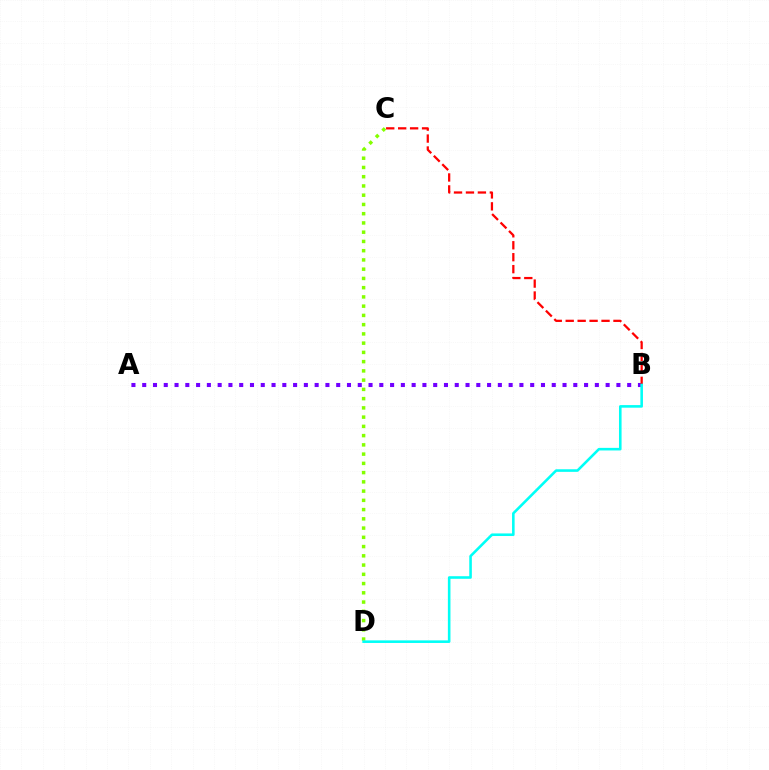{('A', 'B'): [{'color': '#7200ff', 'line_style': 'dotted', 'thickness': 2.93}], ('C', 'D'): [{'color': '#84ff00', 'line_style': 'dotted', 'thickness': 2.51}], ('B', 'C'): [{'color': '#ff0000', 'line_style': 'dashed', 'thickness': 1.62}], ('B', 'D'): [{'color': '#00fff6', 'line_style': 'solid', 'thickness': 1.86}]}